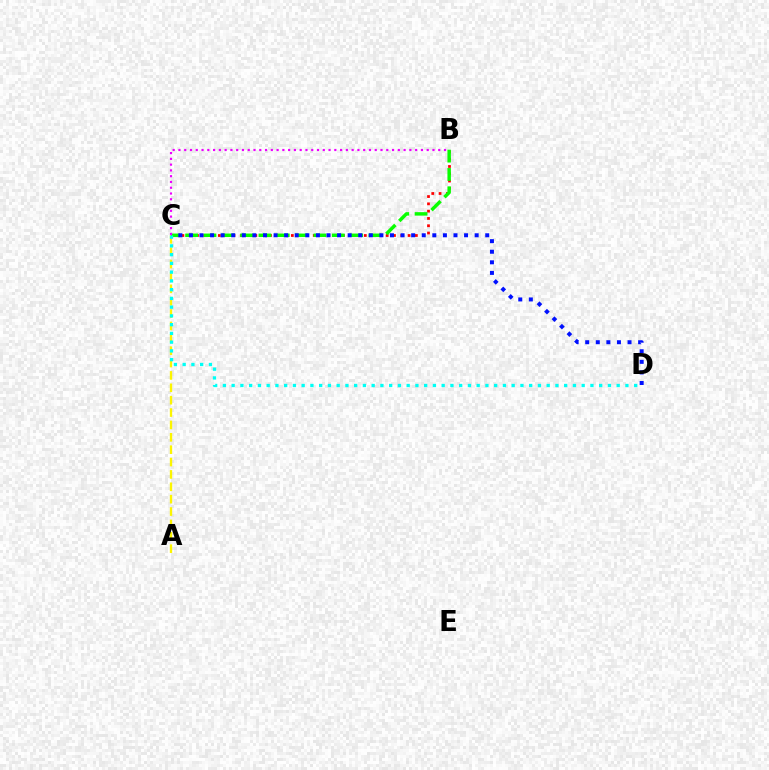{('B', 'C'): [{'color': '#ff0000', 'line_style': 'dotted', 'thickness': 1.98}, {'color': '#08ff00', 'line_style': 'dashed', 'thickness': 2.49}, {'color': '#ee00ff', 'line_style': 'dotted', 'thickness': 1.57}], ('A', 'C'): [{'color': '#fcf500', 'line_style': 'dashed', 'thickness': 1.68}], ('C', 'D'): [{'color': '#0010ff', 'line_style': 'dotted', 'thickness': 2.88}, {'color': '#00fff6', 'line_style': 'dotted', 'thickness': 2.38}]}